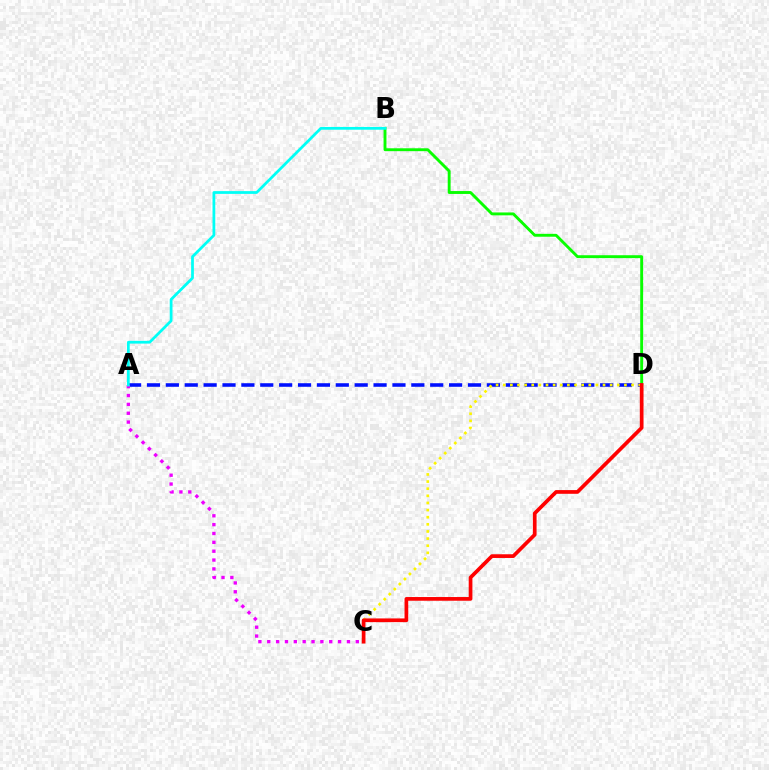{('B', 'D'): [{'color': '#08ff00', 'line_style': 'solid', 'thickness': 2.08}], ('A', 'D'): [{'color': '#0010ff', 'line_style': 'dashed', 'thickness': 2.57}], ('C', 'D'): [{'color': '#fcf500', 'line_style': 'dotted', 'thickness': 1.94}, {'color': '#ff0000', 'line_style': 'solid', 'thickness': 2.67}], ('A', 'C'): [{'color': '#ee00ff', 'line_style': 'dotted', 'thickness': 2.41}], ('A', 'B'): [{'color': '#00fff6', 'line_style': 'solid', 'thickness': 1.98}]}